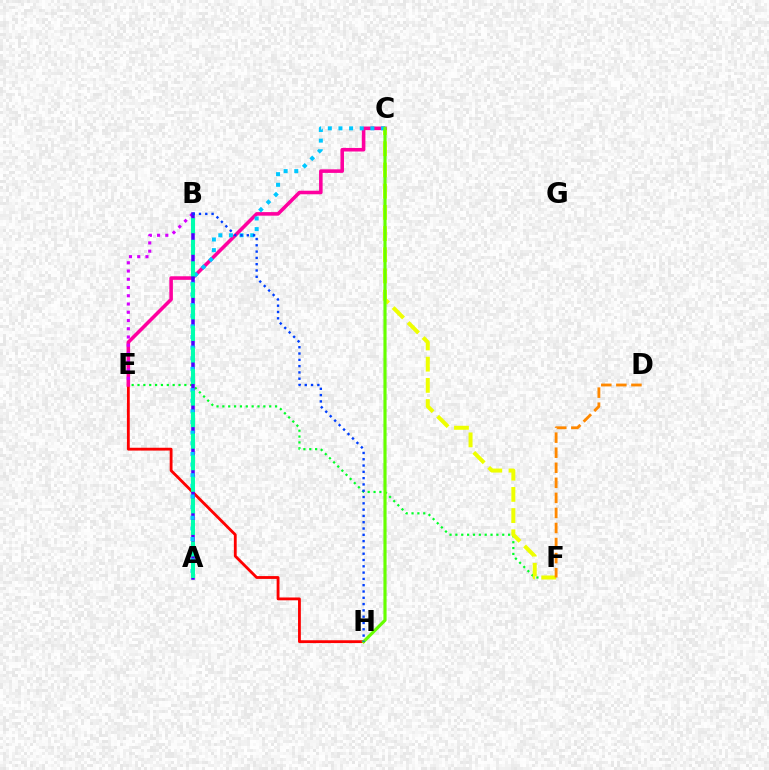{('E', 'F'): [{'color': '#00ff27', 'line_style': 'dotted', 'thickness': 1.59}], ('E', 'H'): [{'color': '#ff0000', 'line_style': 'solid', 'thickness': 2.03}], ('C', 'F'): [{'color': '#eeff00', 'line_style': 'dashed', 'thickness': 2.88}], ('C', 'E'): [{'color': '#ff00a0', 'line_style': 'solid', 'thickness': 2.57}], ('B', 'E'): [{'color': '#d600ff', 'line_style': 'dotted', 'thickness': 2.24}], ('D', 'F'): [{'color': '#ff8800', 'line_style': 'dashed', 'thickness': 2.05}], ('A', 'B'): [{'color': '#4f00ff', 'line_style': 'solid', 'thickness': 2.55}, {'color': '#00ffaf', 'line_style': 'dashed', 'thickness': 2.93}], ('A', 'C'): [{'color': '#00c7ff', 'line_style': 'dotted', 'thickness': 2.89}], ('C', 'H'): [{'color': '#66ff00', 'line_style': 'solid', 'thickness': 2.27}], ('B', 'H'): [{'color': '#003fff', 'line_style': 'dotted', 'thickness': 1.71}]}